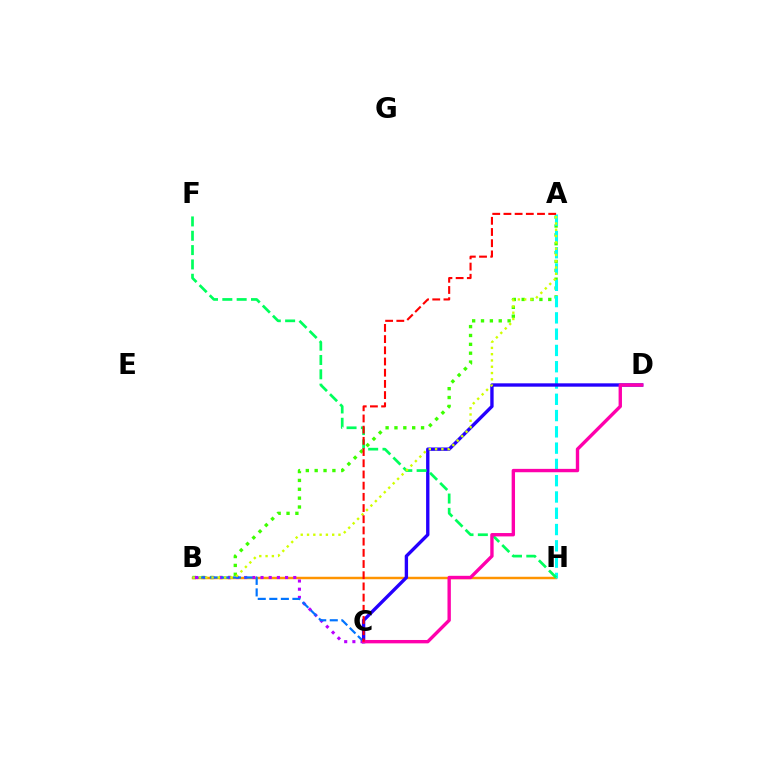{('A', 'B'): [{'color': '#3dff00', 'line_style': 'dotted', 'thickness': 2.41}, {'color': '#d1ff00', 'line_style': 'dotted', 'thickness': 1.71}], ('B', 'H'): [{'color': '#ff9400', 'line_style': 'solid', 'thickness': 1.77}], ('A', 'H'): [{'color': '#00fff6', 'line_style': 'dashed', 'thickness': 2.21}], ('B', 'C'): [{'color': '#b900ff', 'line_style': 'dotted', 'thickness': 2.22}, {'color': '#0074ff', 'line_style': 'dashed', 'thickness': 1.57}], ('C', 'D'): [{'color': '#2500ff', 'line_style': 'solid', 'thickness': 2.42}, {'color': '#ff00ac', 'line_style': 'solid', 'thickness': 2.43}], ('F', 'H'): [{'color': '#00ff5c', 'line_style': 'dashed', 'thickness': 1.95}], ('A', 'C'): [{'color': '#ff0000', 'line_style': 'dashed', 'thickness': 1.52}]}